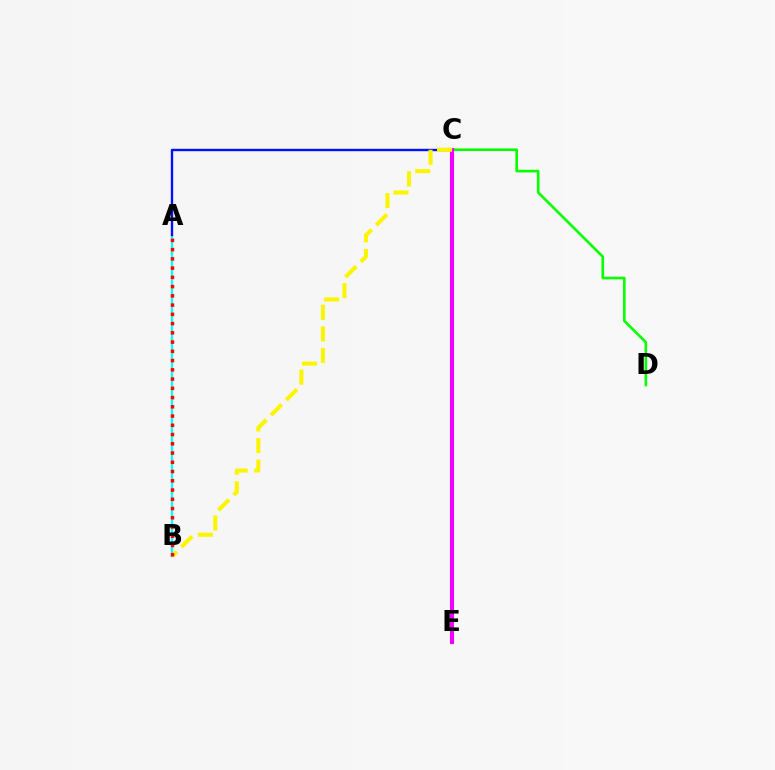{('A', 'B'): [{'color': '#00fff6', 'line_style': 'solid', 'thickness': 1.62}, {'color': '#ff0000', 'line_style': 'dotted', 'thickness': 2.51}], ('C', 'D'): [{'color': '#08ff00', 'line_style': 'solid', 'thickness': 1.9}], ('A', 'C'): [{'color': '#0010ff', 'line_style': 'solid', 'thickness': 1.71}], ('C', 'E'): [{'color': '#ee00ff', 'line_style': 'solid', 'thickness': 2.94}], ('B', 'C'): [{'color': '#fcf500', 'line_style': 'dashed', 'thickness': 2.93}]}